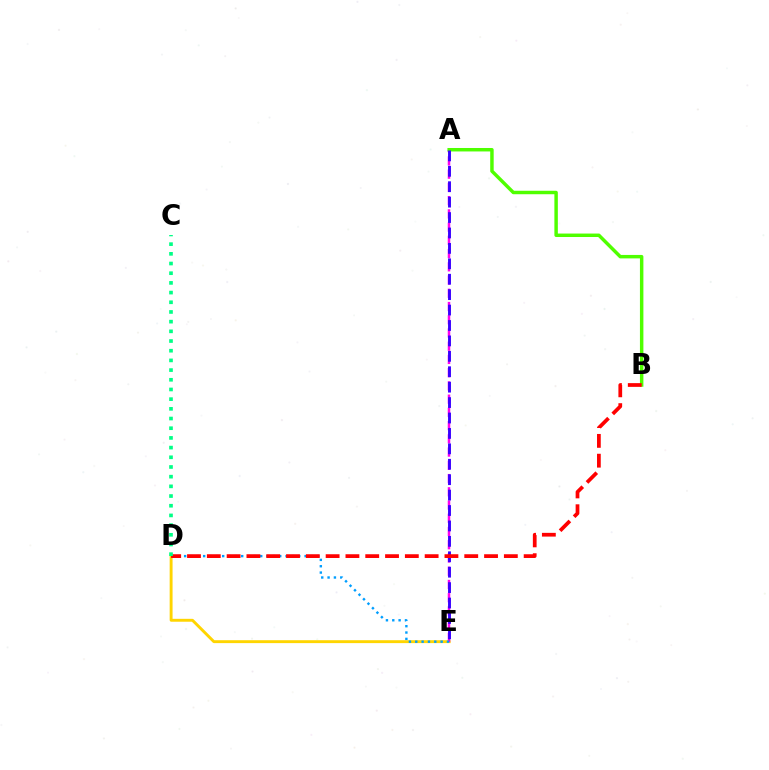{('D', 'E'): [{'color': '#ffd500', 'line_style': 'solid', 'thickness': 2.09}, {'color': '#009eff', 'line_style': 'dotted', 'thickness': 1.72}], ('A', 'E'): [{'color': '#ff00ed', 'line_style': 'dashed', 'thickness': 1.8}, {'color': '#3700ff', 'line_style': 'dashed', 'thickness': 2.09}], ('A', 'B'): [{'color': '#4fff00', 'line_style': 'solid', 'thickness': 2.49}], ('B', 'D'): [{'color': '#ff0000', 'line_style': 'dashed', 'thickness': 2.69}], ('C', 'D'): [{'color': '#00ff86', 'line_style': 'dotted', 'thickness': 2.63}]}